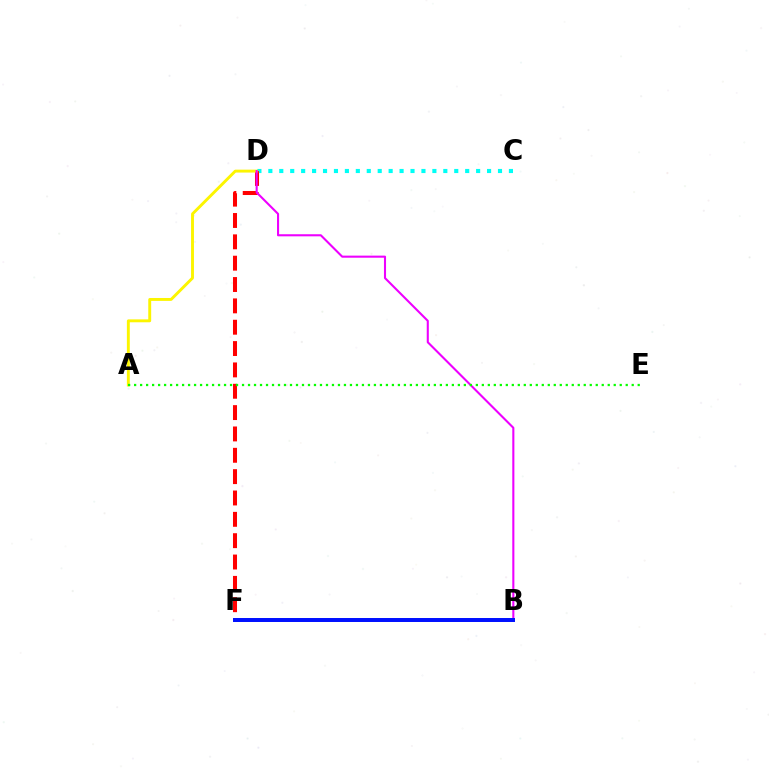{('C', 'D'): [{'color': '#00fff6', 'line_style': 'dotted', 'thickness': 2.97}], ('D', 'F'): [{'color': '#ff0000', 'line_style': 'dashed', 'thickness': 2.9}], ('A', 'D'): [{'color': '#fcf500', 'line_style': 'solid', 'thickness': 2.09}], ('B', 'D'): [{'color': '#ee00ff', 'line_style': 'solid', 'thickness': 1.5}], ('A', 'E'): [{'color': '#08ff00', 'line_style': 'dotted', 'thickness': 1.63}], ('B', 'F'): [{'color': '#0010ff', 'line_style': 'solid', 'thickness': 2.86}]}